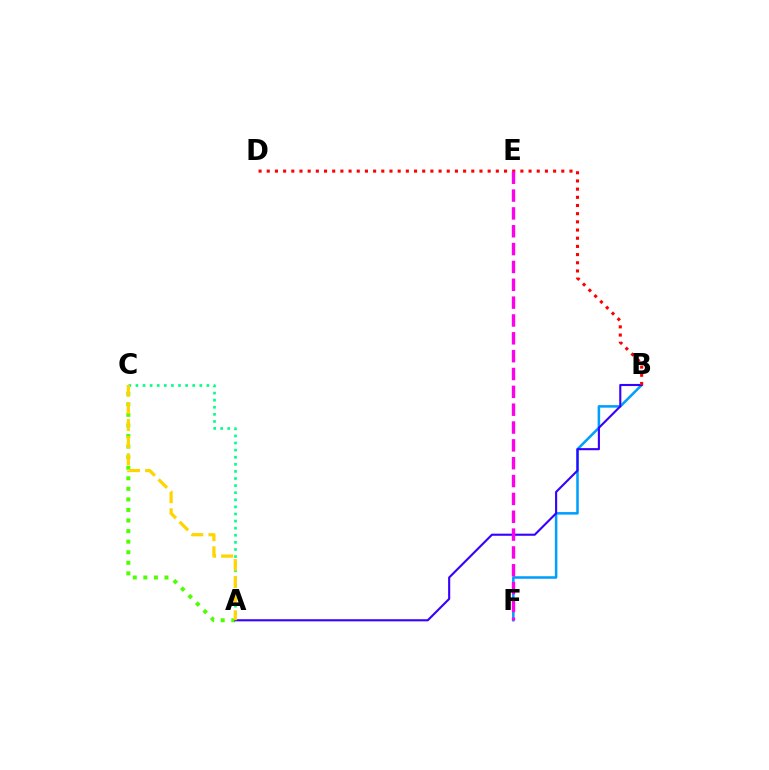{('B', 'F'): [{'color': '#009eff', 'line_style': 'solid', 'thickness': 1.82}], ('A', 'C'): [{'color': '#00ff86', 'line_style': 'dotted', 'thickness': 1.93}, {'color': '#4fff00', 'line_style': 'dotted', 'thickness': 2.87}, {'color': '#ffd500', 'line_style': 'dashed', 'thickness': 2.32}], ('A', 'B'): [{'color': '#3700ff', 'line_style': 'solid', 'thickness': 1.52}], ('B', 'D'): [{'color': '#ff0000', 'line_style': 'dotted', 'thickness': 2.22}], ('E', 'F'): [{'color': '#ff00ed', 'line_style': 'dashed', 'thickness': 2.42}]}